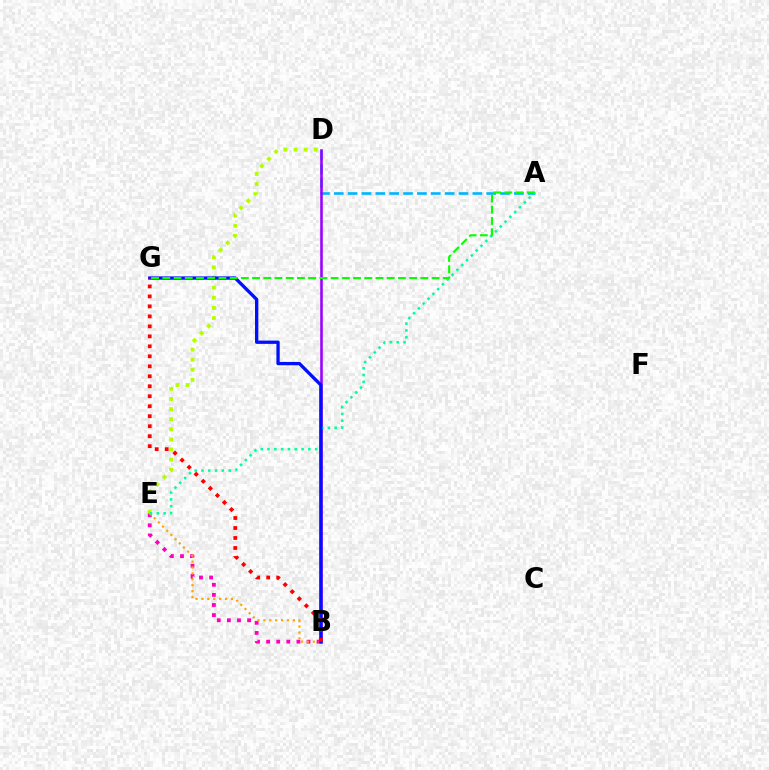{('A', 'D'): [{'color': '#00b5ff', 'line_style': 'dashed', 'thickness': 1.88}], ('B', 'E'): [{'color': '#ff00bd', 'line_style': 'dotted', 'thickness': 2.74}, {'color': '#ffa500', 'line_style': 'dotted', 'thickness': 1.6}], ('D', 'E'): [{'color': '#b3ff00', 'line_style': 'dotted', 'thickness': 2.75}], ('B', 'D'): [{'color': '#9b00ff', 'line_style': 'solid', 'thickness': 1.85}], ('A', 'E'): [{'color': '#00ff9d', 'line_style': 'dotted', 'thickness': 1.85}], ('B', 'G'): [{'color': '#0010ff', 'line_style': 'solid', 'thickness': 2.38}, {'color': '#ff0000', 'line_style': 'dotted', 'thickness': 2.71}], ('A', 'G'): [{'color': '#08ff00', 'line_style': 'dashed', 'thickness': 1.52}]}